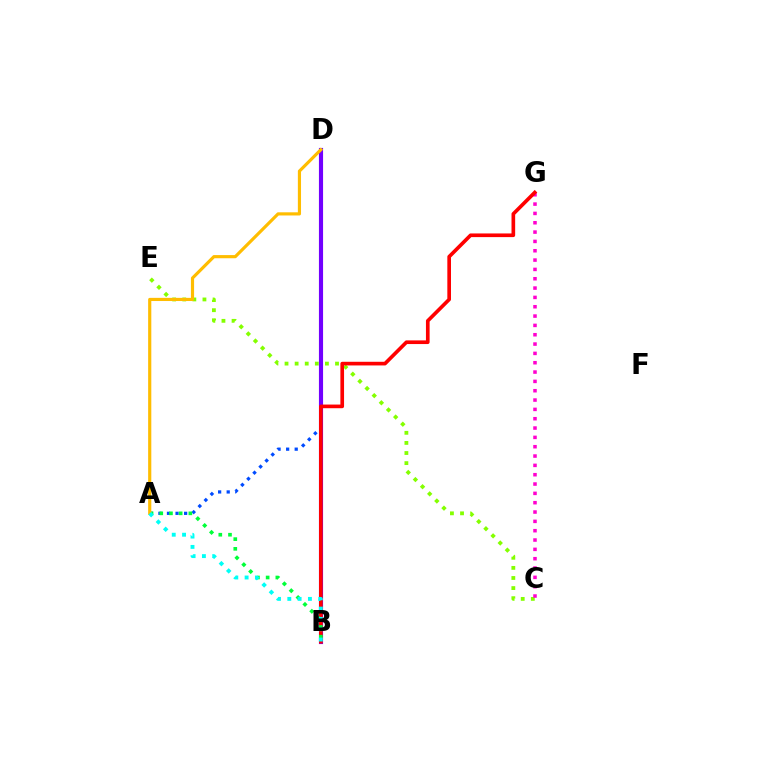{('A', 'D'): [{'color': '#004bff', 'line_style': 'dotted', 'thickness': 2.33}, {'color': '#ffbd00', 'line_style': 'solid', 'thickness': 2.28}], ('C', 'E'): [{'color': '#84ff00', 'line_style': 'dotted', 'thickness': 2.74}], ('C', 'G'): [{'color': '#ff00cf', 'line_style': 'dotted', 'thickness': 2.54}], ('B', 'D'): [{'color': '#7200ff', 'line_style': 'solid', 'thickness': 2.97}], ('B', 'G'): [{'color': '#ff0000', 'line_style': 'solid', 'thickness': 2.64}], ('A', 'B'): [{'color': '#00ff39', 'line_style': 'dotted', 'thickness': 2.64}, {'color': '#00fff6', 'line_style': 'dotted', 'thickness': 2.8}]}